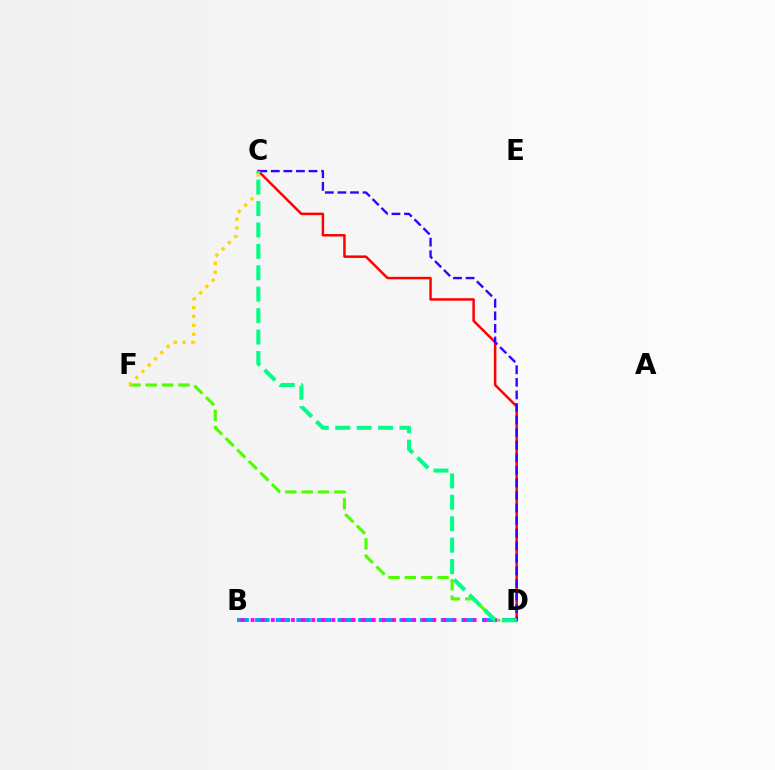{('D', 'F'): [{'color': '#4fff00', 'line_style': 'dashed', 'thickness': 2.22}], ('C', 'D'): [{'color': '#ff0000', 'line_style': 'solid', 'thickness': 1.79}, {'color': '#3700ff', 'line_style': 'dashed', 'thickness': 1.71}, {'color': '#00ff86', 'line_style': 'dashed', 'thickness': 2.91}], ('C', 'F'): [{'color': '#ffd500', 'line_style': 'dotted', 'thickness': 2.41}], ('B', 'D'): [{'color': '#009eff', 'line_style': 'dashed', 'thickness': 2.8}, {'color': '#ff00ed', 'line_style': 'dotted', 'thickness': 2.74}]}